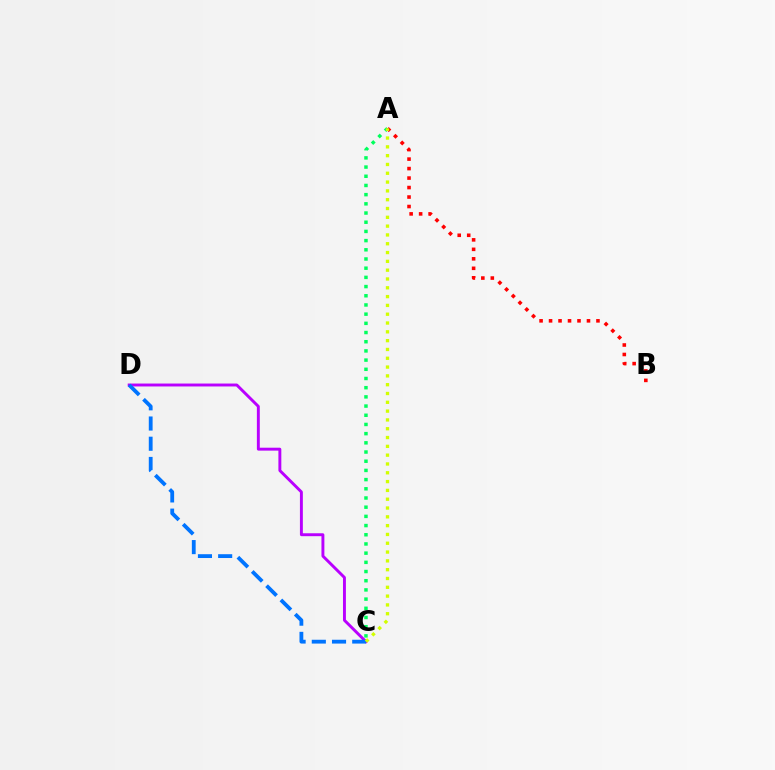{('A', 'C'): [{'color': '#00ff5c', 'line_style': 'dotted', 'thickness': 2.5}, {'color': '#d1ff00', 'line_style': 'dotted', 'thickness': 2.39}], ('A', 'B'): [{'color': '#ff0000', 'line_style': 'dotted', 'thickness': 2.58}], ('C', 'D'): [{'color': '#b900ff', 'line_style': 'solid', 'thickness': 2.1}, {'color': '#0074ff', 'line_style': 'dashed', 'thickness': 2.75}]}